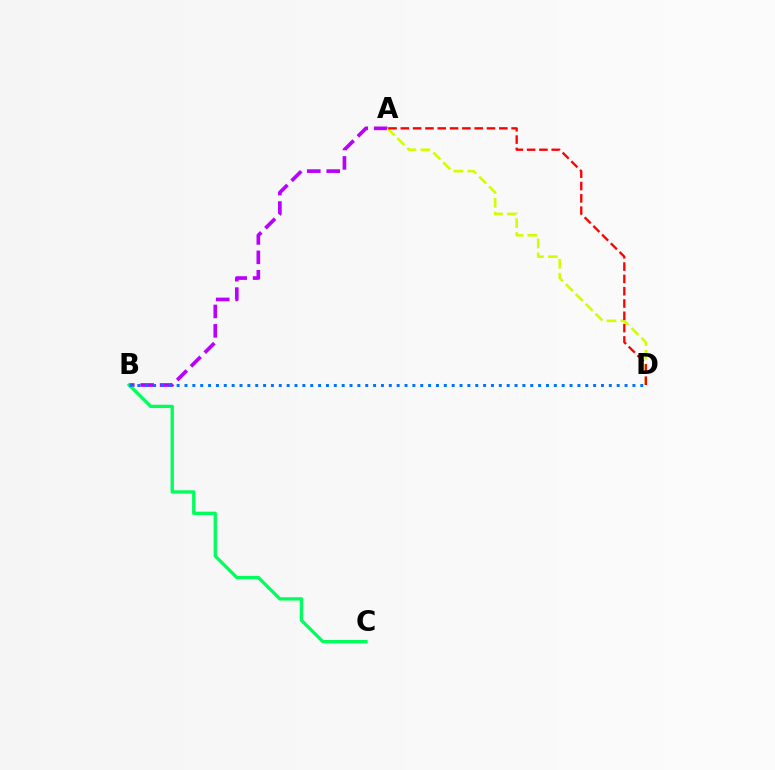{('A', 'B'): [{'color': '#b900ff', 'line_style': 'dashed', 'thickness': 2.64}], ('B', 'C'): [{'color': '#00ff5c', 'line_style': 'solid', 'thickness': 2.39}], ('A', 'D'): [{'color': '#d1ff00', 'line_style': 'dashed', 'thickness': 1.9}, {'color': '#ff0000', 'line_style': 'dashed', 'thickness': 1.67}], ('B', 'D'): [{'color': '#0074ff', 'line_style': 'dotted', 'thickness': 2.14}]}